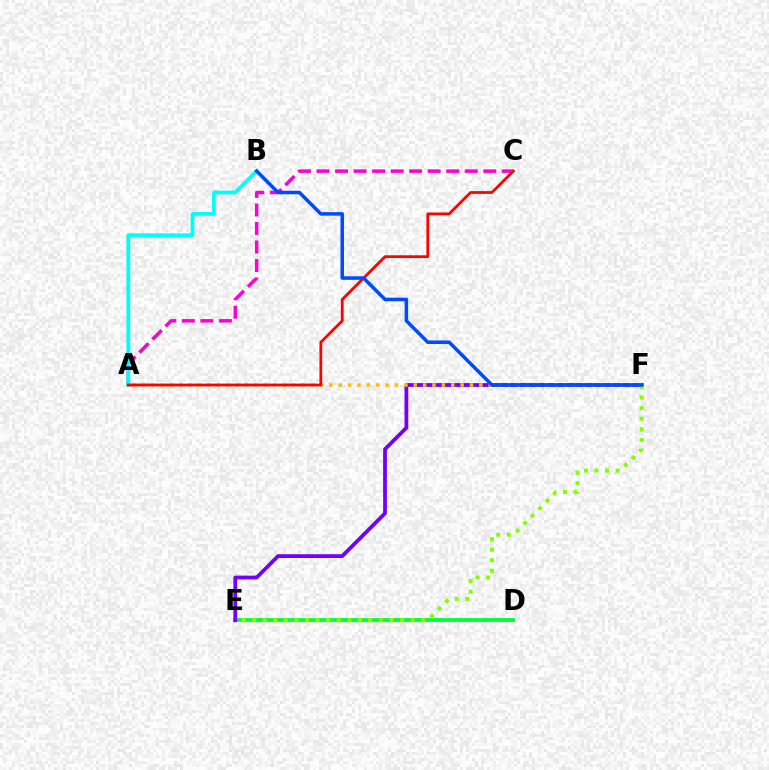{('D', 'E'): [{'color': '#00ff39', 'line_style': 'solid', 'thickness': 2.76}], ('A', 'C'): [{'color': '#ff00cf', 'line_style': 'dashed', 'thickness': 2.52}, {'color': '#ff0000', 'line_style': 'solid', 'thickness': 1.99}], ('E', 'F'): [{'color': '#7200ff', 'line_style': 'solid', 'thickness': 2.72}, {'color': '#84ff00', 'line_style': 'dotted', 'thickness': 2.87}], ('A', 'B'): [{'color': '#00fff6', 'line_style': 'solid', 'thickness': 2.75}], ('A', 'F'): [{'color': '#ffbd00', 'line_style': 'dotted', 'thickness': 2.55}], ('B', 'F'): [{'color': '#004bff', 'line_style': 'solid', 'thickness': 2.54}]}